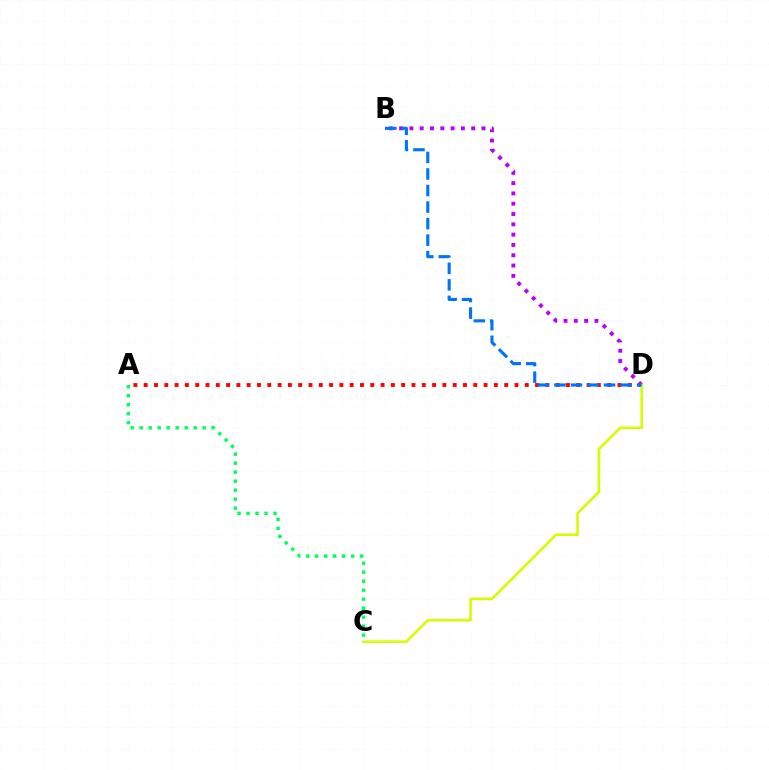{('B', 'D'): [{'color': '#b900ff', 'line_style': 'dotted', 'thickness': 2.8}, {'color': '#0074ff', 'line_style': 'dashed', 'thickness': 2.25}], ('A', 'D'): [{'color': '#ff0000', 'line_style': 'dotted', 'thickness': 2.8}], ('C', 'D'): [{'color': '#d1ff00', 'line_style': 'solid', 'thickness': 1.87}], ('A', 'C'): [{'color': '#00ff5c', 'line_style': 'dotted', 'thickness': 2.44}]}